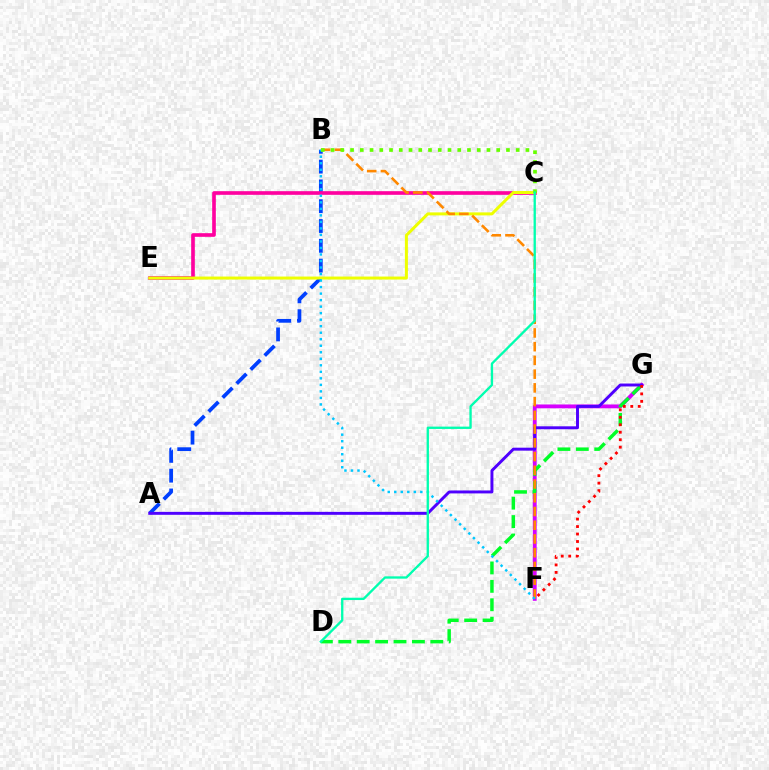{('F', 'G'): [{'color': '#d600ff', 'line_style': 'solid', 'thickness': 2.77}, {'color': '#ff0000', 'line_style': 'dotted', 'thickness': 2.03}], ('A', 'B'): [{'color': '#003fff', 'line_style': 'dashed', 'thickness': 2.69}], ('D', 'G'): [{'color': '#00ff27', 'line_style': 'dashed', 'thickness': 2.5}], ('C', 'E'): [{'color': '#ff00a0', 'line_style': 'solid', 'thickness': 2.63}, {'color': '#eeff00', 'line_style': 'solid', 'thickness': 2.17}], ('A', 'G'): [{'color': '#4f00ff', 'line_style': 'solid', 'thickness': 2.12}], ('B', 'F'): [{'color': '#ff8800', 'line_style': 'dashed', 'thickness': 1.87}, {'color': '#00c7ff', 'line_style': 'dotted', 'thickness': 1.77}], ('B', 'C'): [{'color': '#66ff00', 'line_style': 'dotted', 'thickness': 2.65}], ('C', 'D'): [{'color': '#00ffaf', 'line_style': 'solid', 'thickness': 1.68}]}